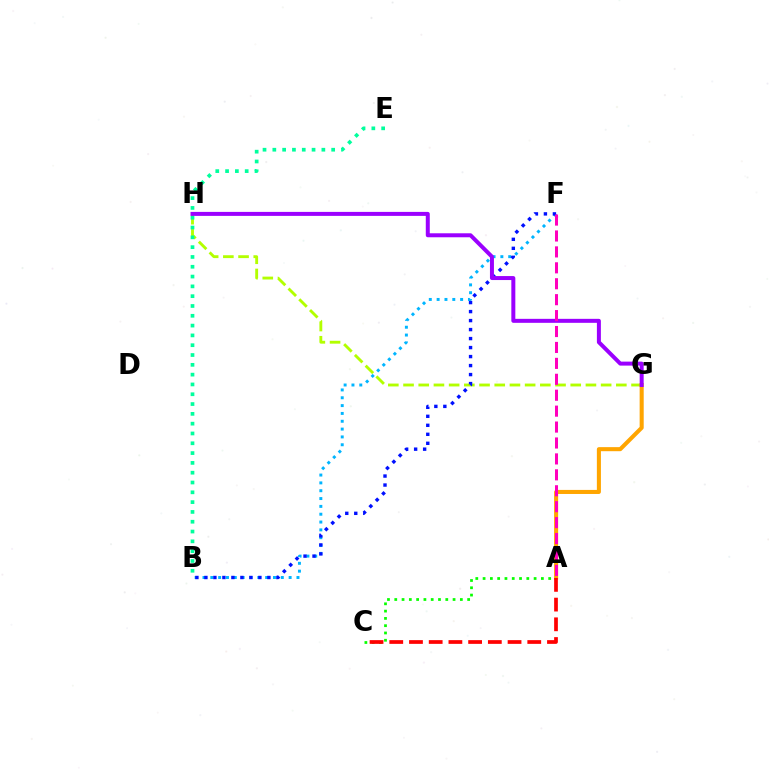{('G', 'H'): [{'color': '#b3ff00', 'line_style': 'dashed', 'thickness': 2.06}, {'color': '#9b00ff', 'line_style': 'solid', 'thickness': 2.87}], ('B', 'E'): [{'color': '#00ff9d', 'line_style': 'dotted', 'thickness': 2.66}], ('A', 'C'): [{'color': '#08ff00', 'line_style': 'dotted', 'thickness': 1.98}, {'color': '#ff0000', 'line_style': 'dashed', 'thickness': 2.68}], ('B', 'F'): [{'color': '#00b5ff', 'line_style': 'dotted', 'thickness': 2.13}, {'color': '#0010ff', 'line_style': 'dotted', 'thickness': 2.44}], ('A', 'G'): [{'color': '#ffa500', 'line_style': 'solid', 'thickness': 2.92}], ('A', 'F'): [{'color': '#ff00bd', 'line_style': 'dashed', 'thickness': 2.16}]}